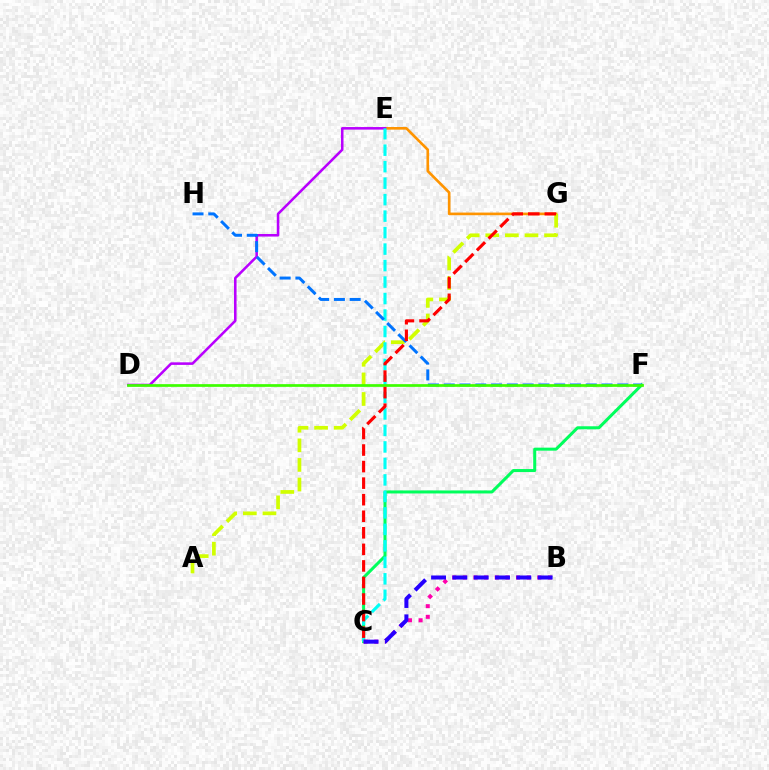{('E', 'G'): [{'color': '#ff9400', 'line_style': 'solid', 'thickness': 1.91}], ('D', 'E'): [{'color': '#b900ff', 'line_style': 'solid', 'thickness': 1.85}], ('A', 'G'): [{'color': '#d1ff00', 'line_style': 'dashed', 'thickness': 2.66}], ('C', 'F'): [{'color': '#00ff5c', 'line_style': 'solid', 'thickness': 2.18}], ('C', 'E'): [{'color': '#00fff6', 'line_style': 'dashed', 'thickness': 2.24}], ('B', 'C'): [{'color': '#ff00ac', 'line_style': 'dotted', 'thickness': 2.89}, {'color': '#2500ff', 'line_style': 'dashed', 'thickness': 2.9}], ('F', 'H'): [{'color': '#0074ff', 'line_style': 'dashed', 'thickness': 2.14}], ('D', 'F'): [{'color': '#3dff00', 'line_style': 'solid', 'thickness': 1.95}], ('C', 'G'): [{'color': '#ff0000', 'line_style': 'dashed', 'thickness': 2.25}]}